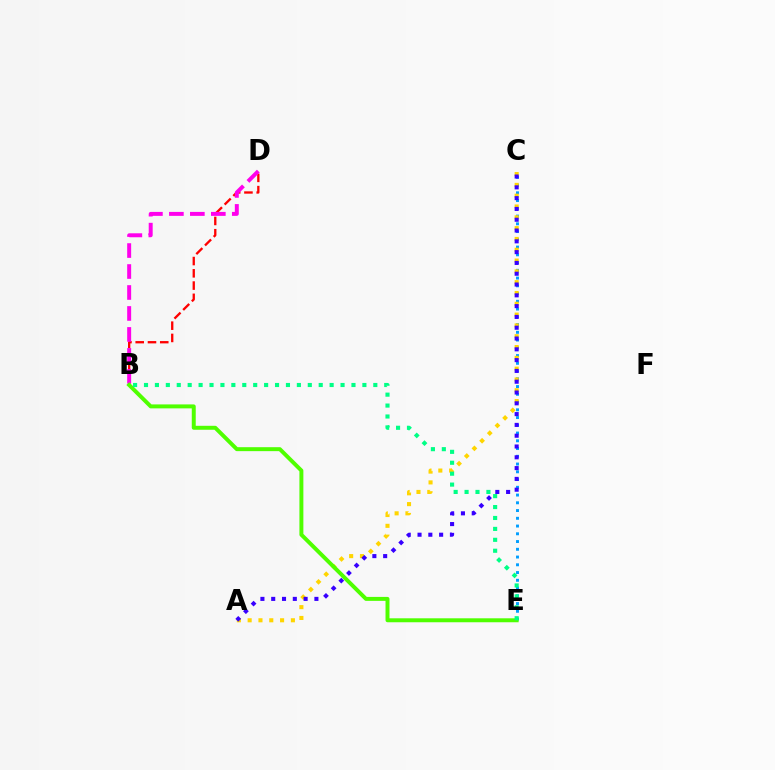{('B', 'D'): [{'color': '#ff0000', 'line_style': 'dashed', 'thickness': 1.67}, {'color': '#ff00ed', 'line_style': 'dashed', 'thickness': 2.85}], ('C', 'E'): [{'color': '#009eff', 'line_style': 'dotted', 'thickness': 2.11}], ('A', 'C'): [{'color': '#ffd500', 'line_style': 'dotted', 'thickness': 2.94}, {'color': '#3700ff', 'line_style': 'dotted', 'thickness': 2.93}], ('B', 'E'): [{'color': '#4fff00', 'line_style': 'solid', 'thickness': 2.85}, {'color': '#00ff86', 'line_style': 'dotted', 'thickness': 2.97}]}